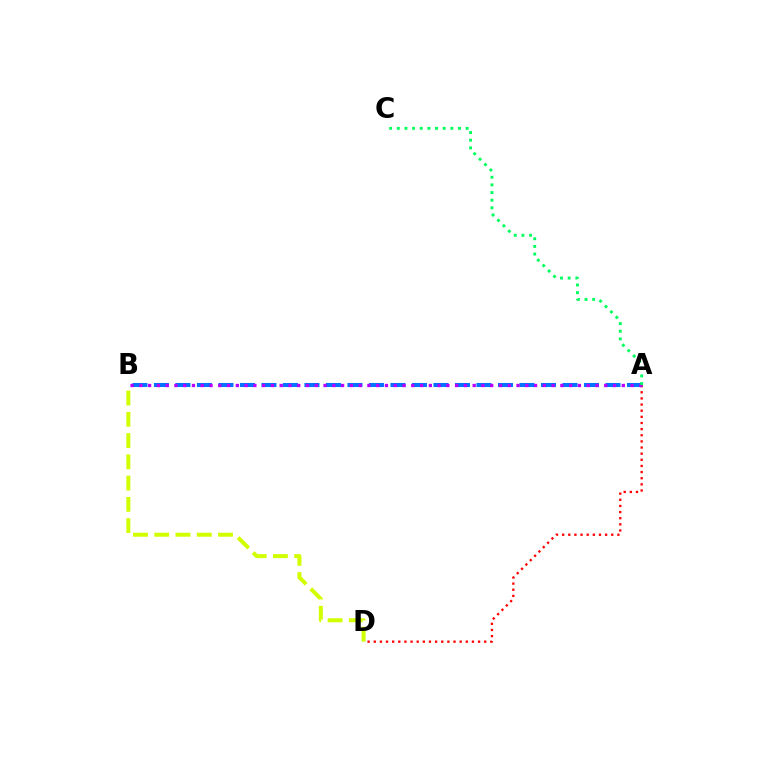{('A', 'D'): [{'color': '#ff0000', 'line_style': 'dotted', 'thickness': 1.67}], ('B', 'D'): [{'color': '#d1ff00', 'line_style': 'dashed', 'thickness': 2.89}], ('A', 'B'): [{'color': '#0074ff', 'line_style': 'dashed', 'thickness': 2.92}, {'color': '#b900ff', 'line_style': 'dotted', 'thickness': 2.38}], ('A', 'C'): [{'color': '#00ff5c', 'line_style': 'dotted', 'thickness': 2.08}]}